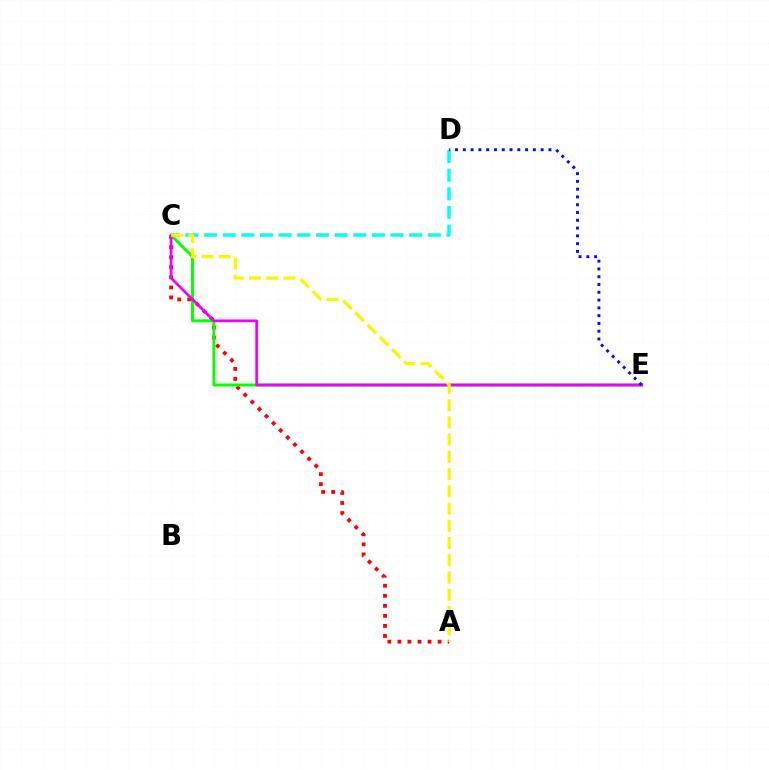{('A', 'C'): [{'color': '#ff0000', 'line_style': 'dotted', 'thickness': 2.73}, {'color': '#fcf500', 'line_style': 'dashed', 'thickness': 2.34}], ('C', 'E'): [{'color': '#08ff00', 'line_style': 'solid', 'thickness': 2.13}, {'color': '#ee00ff', 'line_style': 'solid', 'thickness': 1.94}], ('C', 'D'): [{'color': '#00fff6', 'line_style': 'dashed', 'thickness': 2.53}], ('D', 'E'): [{'color': '#0010ff', 'line_style': 'dotted', 'thickness': 2.11}]}